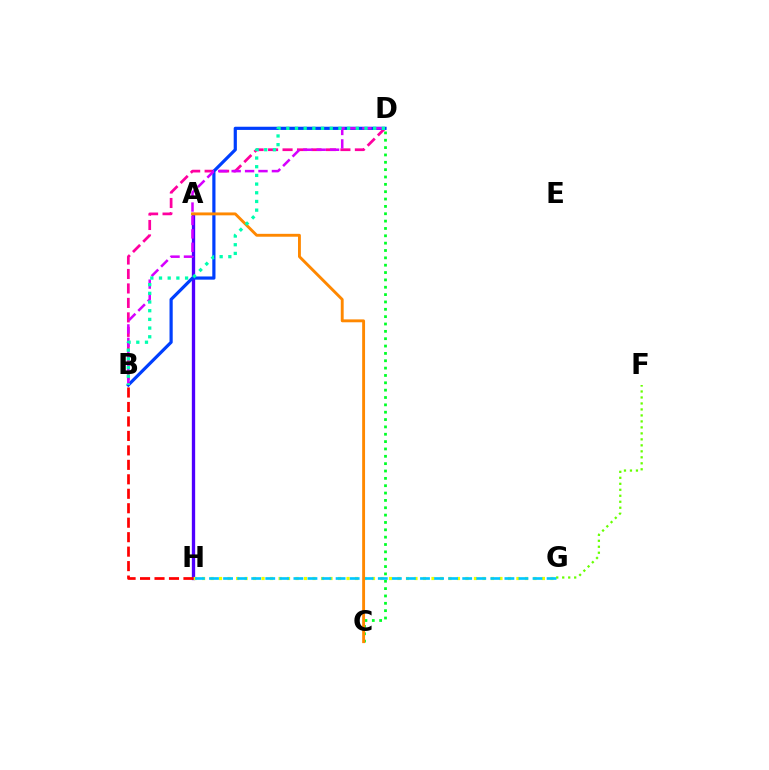{('C', 'D'): [{'color': '#00ff27', 'line_style': 'dotted', 'thickness': 2.0}], ('A', 'H'): [{'color': '#4f00ff', 'line_style': 'solid', 'thickness': 2.39}], ('G', 'H'): [{'color': '#eeff00', 'line_style': 'dotted', 'thickness': 2.31}, {'color': '#00c7ff', 'line_style': 'dashed', 'thickness': 1.91}], ('B', 'D'): [{'color': '#ff00a0', 'line_style': 'dashed', 'thickness': 1.97}, {'color': '#003fff', 'line_style': 'solid', 'thickness': 2.3}, {'color': '#d600ff', 'line_style': 'dashed', 'thickness': 1.82}, {'color': '#00ffaf', 'line_style': 'dotted', 'thickness': 2.36}], ('B', 'H'): [{'color': '#ff0000', 'line_style': 'dashed', 'thickness': 1.97}], ('F', 'G'): [{'color': '#66ff00', 'line_style': 'dotted', 'thickness': 1.63}], ('A', 'C'): [{'color': '#ff8800', 'line_style': 'solid', 'thickness': 2.08}]}